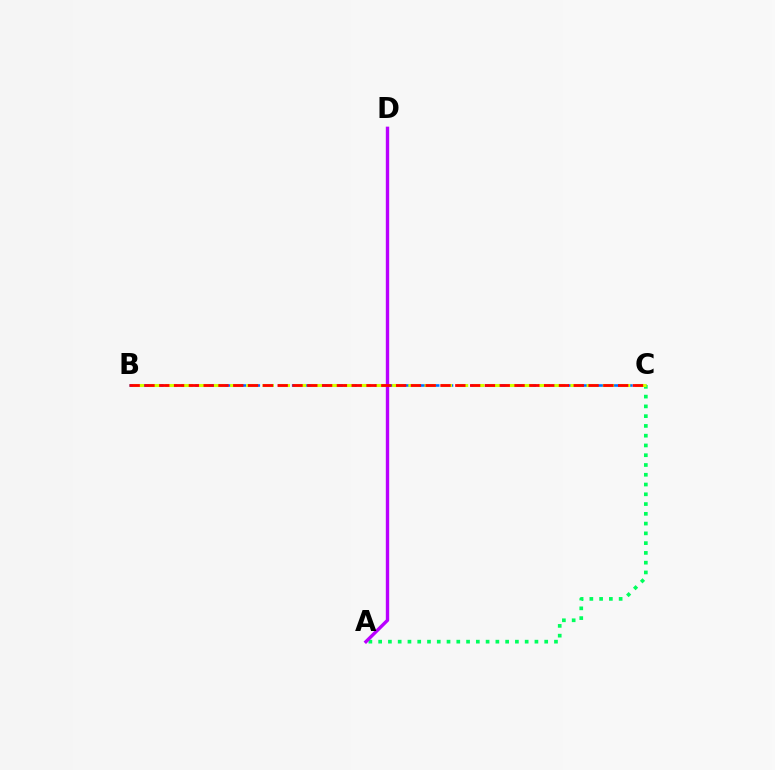{('B', 'C'): [{'color': '#0074ff', 'line_style': 'dashed', 'thickness': 1.87}, {'color': '#d1ff00', 'line_style': 'dashed', 'thickness': 2.2}, {'color': '#ff0000', 'line_style': 'dashed', 'thickness': 2.01}], ('A', 'C'): [{'color': '#00ff5c', 'line_style': 'dotted', 'thickness': 2.65}], ('A', 'D'): [{'color': '#b900ff', 'line_style': 'solid', 'thickness': 2.43}]}